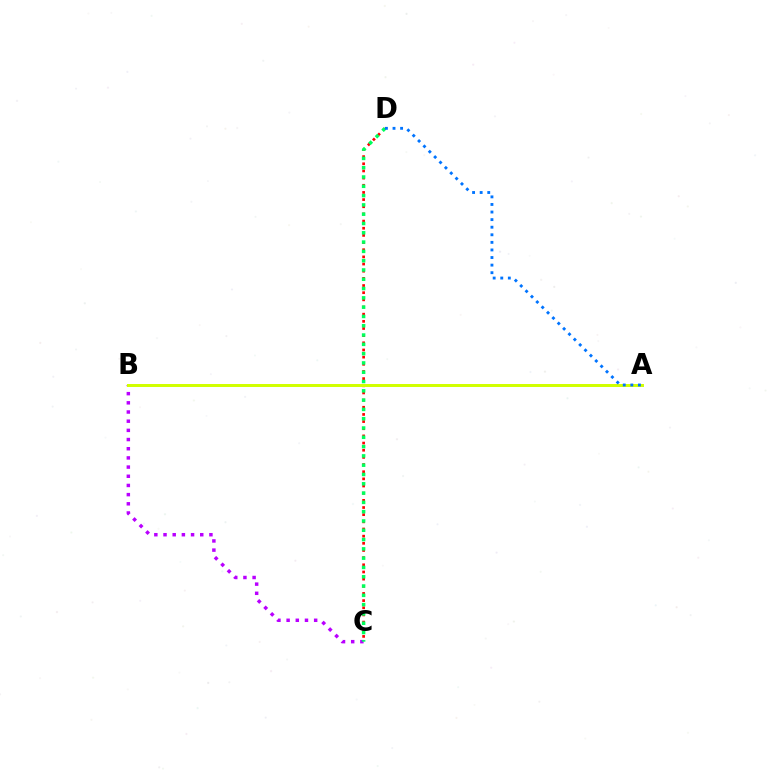{('B', 'C'): [{'color': '#b900ff', 'line_style': 'dotted', 'thickness': 2.49}], ('C', 'D'): [{'color': '#ff0000', 'line_style': 'dotted', 'thickness': 1.95}, {'color': '#00ff5c', 'line_style': 'dotted', 'thickness': 2.53}], ('A', 'B'): [{'color': '#d1ff00', 'line_style': 'solid', 'thickness': 2.14}], ('A', 'D'): [{'color': '#0074ff', 'line_style': 'dotted', 'thickness': 2.06}]}